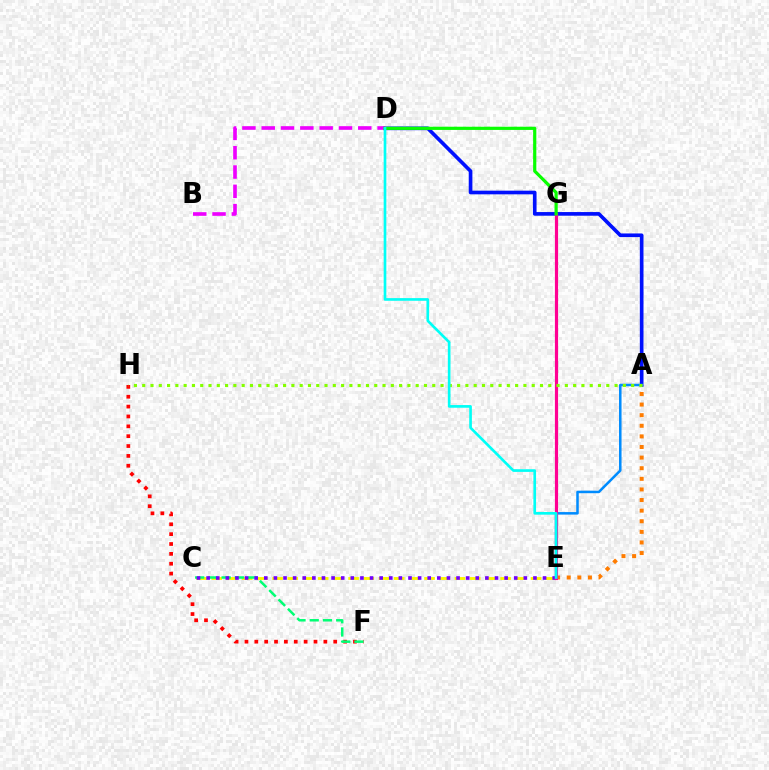{('F', 'H'): [{'color': '#ff0000', 'line_style': 'dotted', 'thickness': 2.68}], ('C', 'E'): [{'color': '#fcf500', 'line_style': 'dashed', 'thickness': 2.07}, {'color': '#7200ff', 'line_style': 'dotted', 'thickness': 2.61}], ('A', 'E'): [{'color': '#ff7c00', 'line_style': 'dotted', 'thickness': 2.88}, {'color': '#008cff', 'line_style': 'solid', 'thickness': 1.81}], ('C', 'F'): [{'color': '#00ff74', 'line_style': 'dashed', 'thickness': 1.8}], ('A', 'D'): [{'color': '#0010ff', 'line_style': 'solid', 'thickness': 2.63}], ('E', 'G'): [{'color': '#ff0094', 'line_style': 'solid', 'thickness': 2.3}], ('B', 'D'): [{'color': '#ee00ff', 'line_style': 'dashed', 'thickness': 2.62}], ('A', 'H'): [{'color': '#84ff00', 'line_style': 'dotted', 'thickness': 2.25}], ('D', 'G'): [{'color': '#08ff00', 'line_style': 'solid', 'thickness': 2.3}], ('D', 'E'): [{'color': '#00fff6', 'line_style': 'solid', 'thickness': 1.92}]}